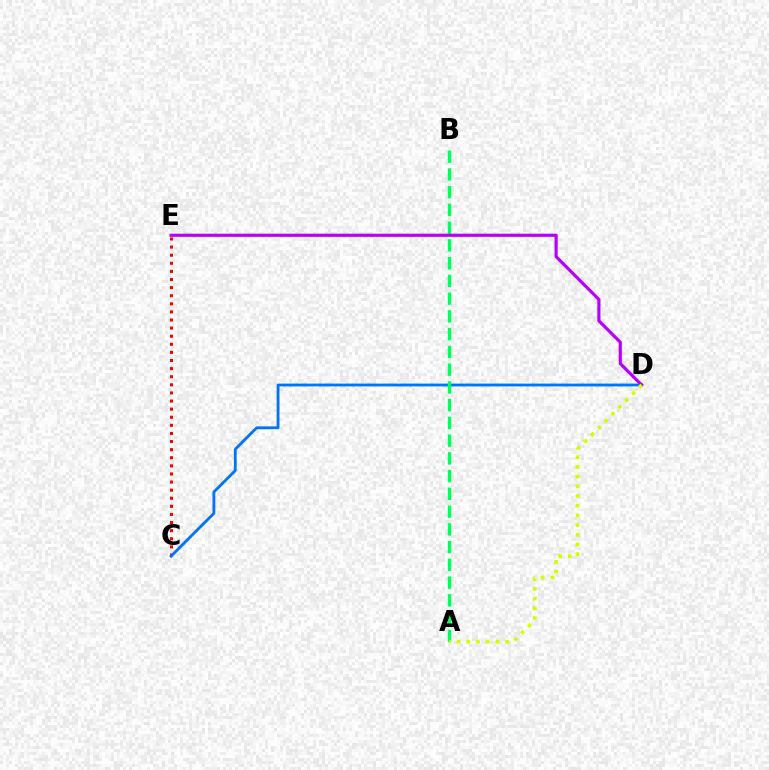{('C', 'E'): [{'color': '#ff0000', 'line_style': 'dotted', 'thickness': 2.2}], ('C', 'D'): [{'color': '#0074ff', 'line_style': 'solid', 'thickness': 2.03}], ('A', 'B'): [{'color': '#00ff5c', 'line_style': 'dashed', 'thickness': 2.41}], ('D', 'E'): [{'color': '#b900ff', 'line_style': 'solid', 'thickness': 2.28}], ('A', 'D'): [{'color': '#d1ff00', 'line_style': 'dotted', 'thickness': 2.63}]}